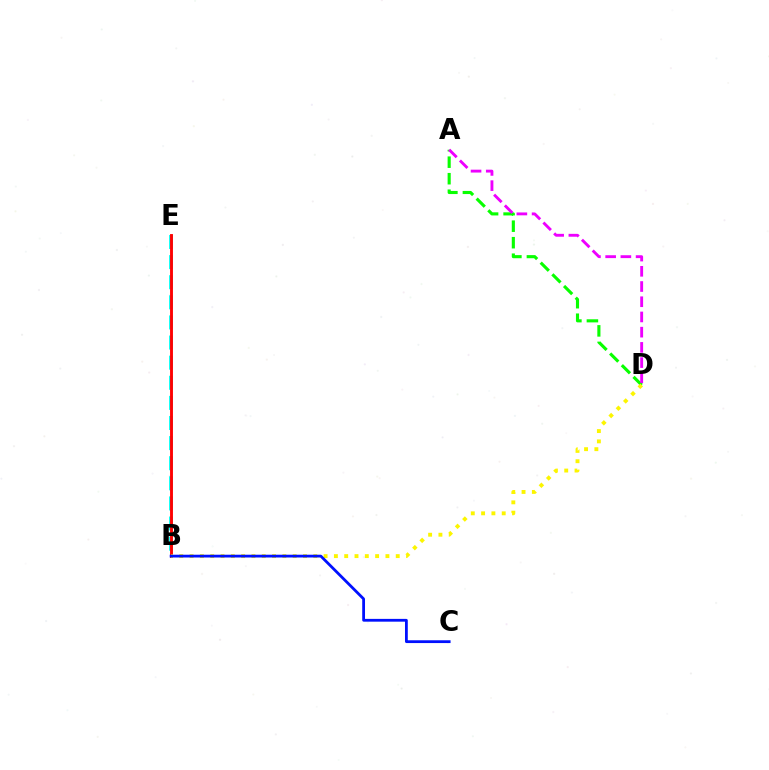{('A', 'D'): [{'color': '#08ff00', 'line_style': 'dashed', 'thickness': 2.24}, {'color': '#ee00ff', 'line_style': 'dashed', 'thickness': 2.07}], ('B', 'E'): [{'color': '#00fff6', 'line_style': 'dashed', 'thickness': 2.73}, {'color': '#ff0000', 'line_style': 'solid', 'thickness': 2.07}], ('B', 'D'): [{'color': '#fcf500', 'line_style': 'dotted', 'thickness': 2.8}], ('B', 'C'): [{'color': '#0010ff', 'line_style': 'solid', 'thickness': 2.01}]}